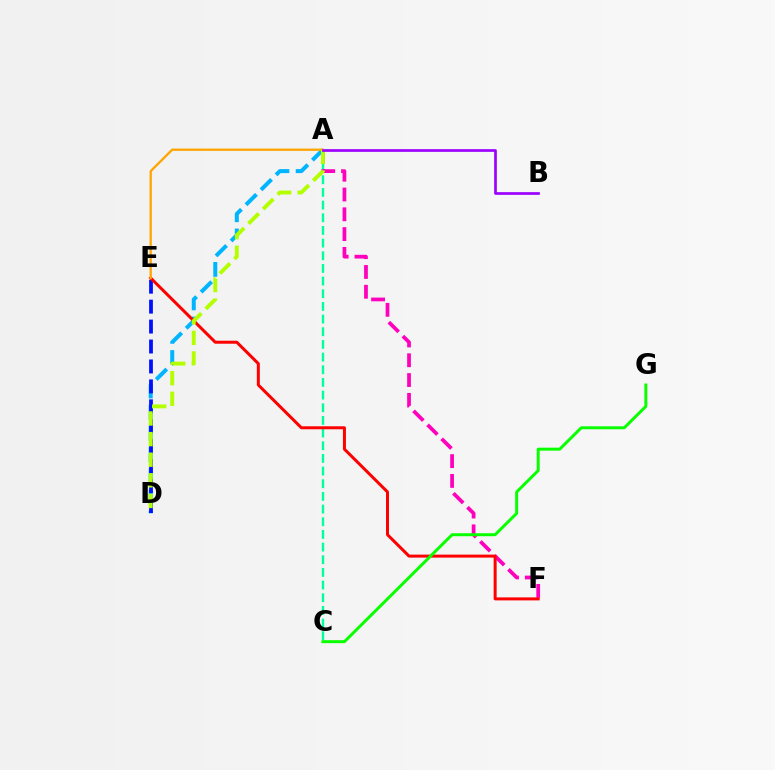{('A', 'C'): [{'color': '#00ff9d', 'line_style': 'dashed', 'thickness': 1.72}], ('A', 'F'): [{'color': '#ff00bd', 'line_style': 'dashed', 'thickness': 2.69}], ('A', 'D'): [{'color': '#00b5ff', 'line_style': 'dashed', 'thickness': 2.88}, {'color': '#b3ff00', 'line_style': 'dashed', 'thickness': 2.8}], ('D', 'E'): [{'color': '#0010ff', 'line_style': 'dashed', 'thickness': 2.71}], ('E', 'F'): [{'color': '#ff0000', 'line_style': 'solid', 'thickness': 2.16}], ('A', 'E'): [{'color': '#ffa500', 'line_style': 'solid', 'thickness': 1.67}], ('C', 'G'): [{'color': '#08ff00', 'line_style': 'solid', 'thickness': 2.14}], ('A', 'B'): [{'color': '#9b00ff', 'line_style': 'solid', 'thickness': 1.94}]}